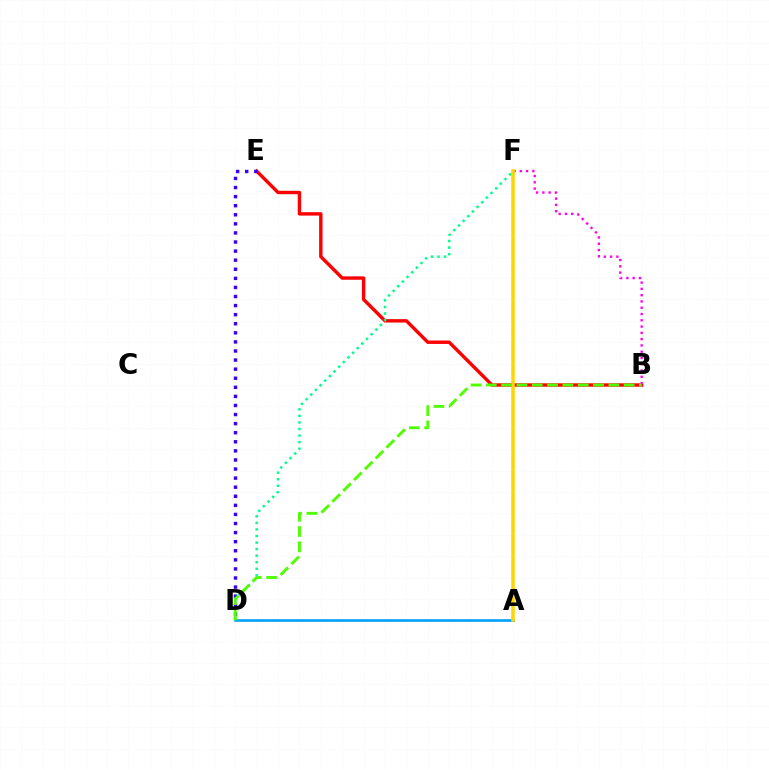{('B', 'E'): [{'color': '#ff0000', 'line_style': 'solid', 'thickness': 2.45}], ('B', 'F'): [{'color': '#ff00ed', 'line_style': 'dotted', 'thickness': 1.71}], ('A', 'D'): [{'color': '#009eff', 'line_style': 'solid', 'thickness': 1.87}], ('A', 'F'): [{'color': '#ffd500', 'line_style': 'solid', 'thickness': 2.52}], ('D', 'F'): [{'color': '#00ff86', 'line_style': 'dotted', 'thickness': 1.78}], ('D', 'E'): [{'color': '#3700ff', 'line_style': 'dotted', 'thickness': 2.47}], ('B', 'D'): [{'color': '#4fff00', 'line_style': 'dashed', 'thickness': 2.08}]}